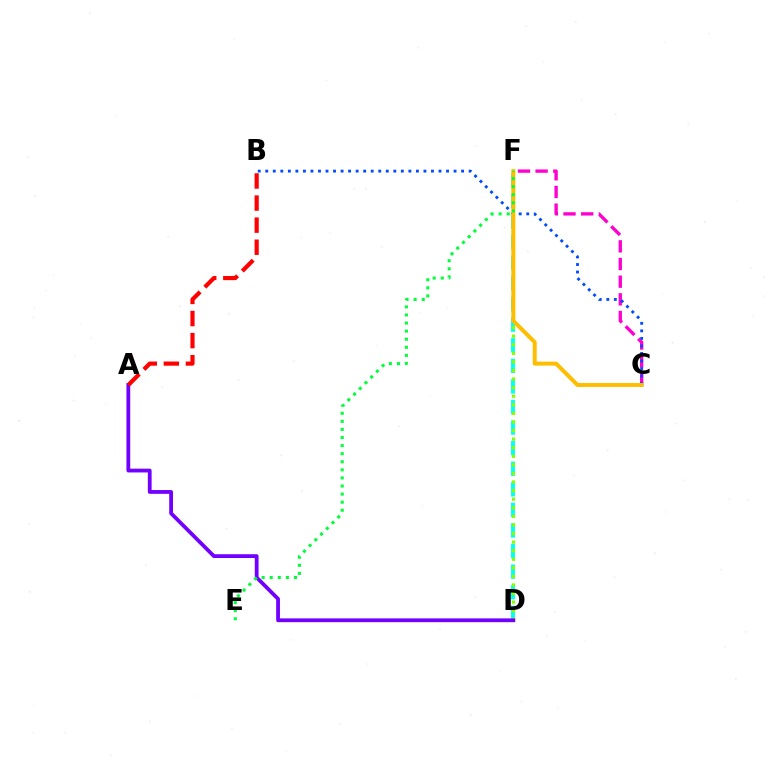{('C', 'F'): [{'color': '#ff00cf', 'line_style': 'dashed', 'thickness': 2.4}, {'color': '#ffbd00', 'line_style': 'solid', 'thickness': 2.86}], ('D', 'F'): [{'color': '#00fff6', 'line_style': 'dashed', 'thickness': 2.8}, {'color': '#84ff00', 'line_style': 'dotted', 'thickness': 2.33}], ('B', 'C'): [{'color': '#004bff', 'line_style': 'dotted', 'thickness': 2.05}], ('A', 'D'): [{'color': '#7200ff', 'line_style': 'solid', 'thickness': 2.73}], ('A', 'B'): [{'color': '#ff0000', 'line_style': 'dashed', 'thickness': 3.0}], ('E', 'F'): [{'color': '#00ff39', 'line_style': 'dotted', 'thickness': 2.2}]}